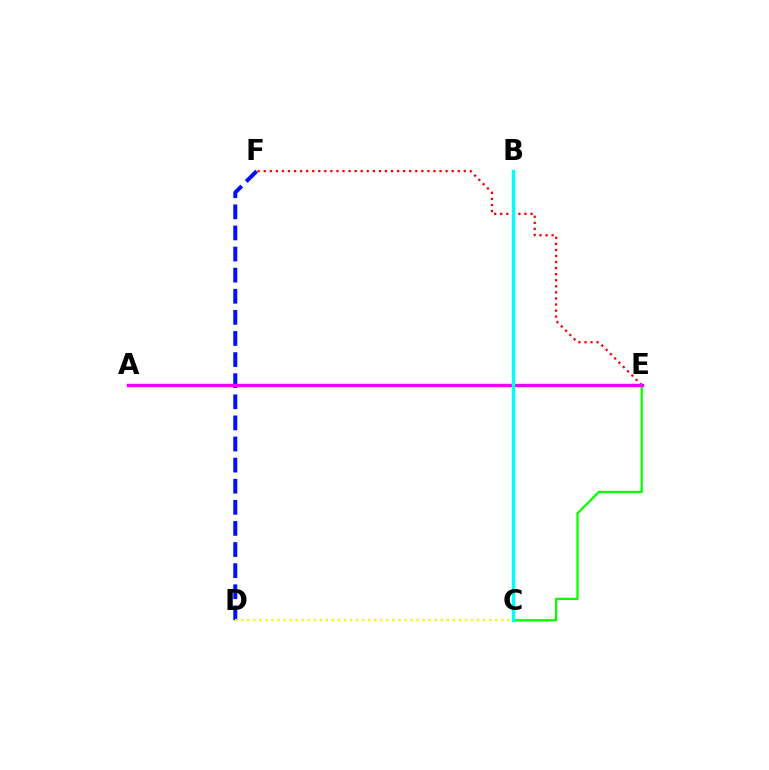{('D', 'F'): [{'color': '#0010ff', 'line_style': 'dashed', 'thickness': 2.87}], ('E', 'F'): [{'color': '#ff0000', 'line_style': 'dotted', 'thickness': 1.65}], ('C', 'E'): [{'color': '#08ff00', 'line_style': 'solid', 'thickness': 1.63}], ('C', 'D'): [{'color': '#fcf500', 'line_style': 'dotted', 'thickness': 1.64}], ('A', 'E'): [{'color': '#ee00ff', 'line_style': 'solid', 'thickness': 2.46}], ('B', 'C'): [{'color': '#00fff6', 'line_style': 'solid', 'thickness': 2.43}]}